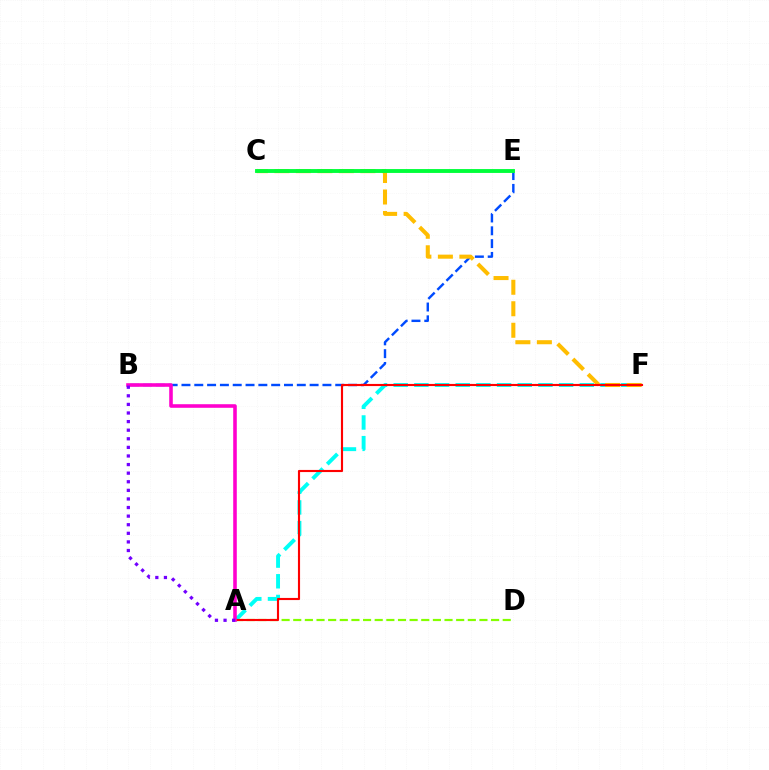{('B', 'E'): [{'color': '#004bff', 'line_style': 'dashed', 'thickness': 1.74}], ('A', 'D'): [{'color': '#84ff00', 'line_style': 'dashed', 'thickness': 1.58}], ('A', 'F'): [{'color': '#00fff6', 'line_style': 'dashed', 'thickness': 2.81}, {'color': '#ff0000', 'line_style': 'solid', 'thickness': 1.54}], ('C', 'F'): [{'color': '#ffbd00', 'line_style': 'dashed', 'thickness': 2.92}], ('A', 'B'): [{'color': '#ff00cf', 'line_style': 'solid', 'thickness': 2.57}, {'color': '#7200ff', 'line_style': 'dotted', 'thickness': 2.34}], ('C', 'E'): [{'color': '#00ff39', 'line_style': 'solid', 'thickness': 2.79}]}